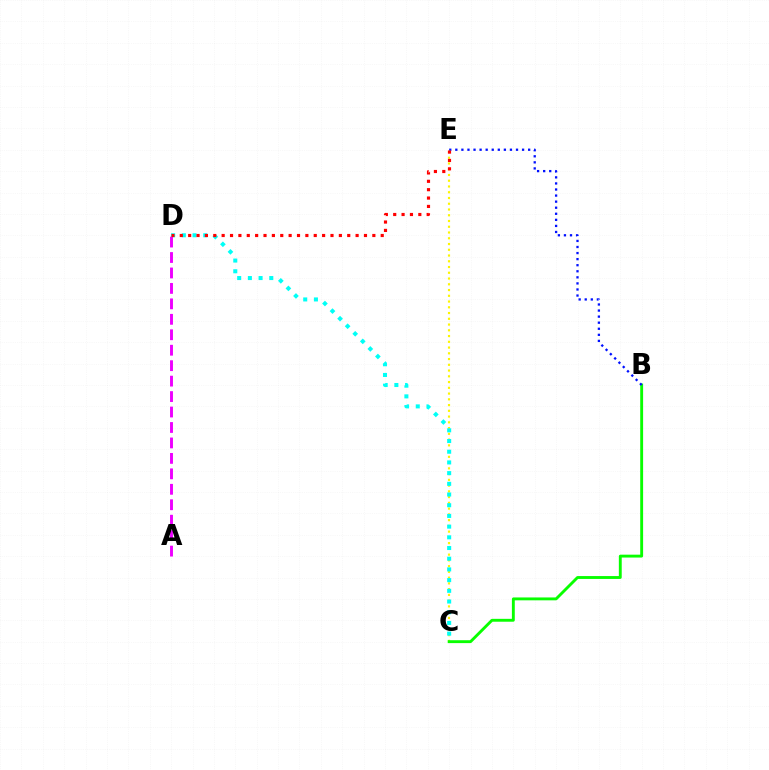{('C', 'E'): [{'color': '#fcf500', 'line_style': 'dotted', 'thickness': 1.56}], ('C', 'D'): [{'color': '#00fff6', 'line_style': 'dotted', 'thickness': 2.91}], ('B', 'C'): [{'color': '#08ff00', 'line_style': 'solid', 'thickness': 2.07}], ('B', 'E'): [{'color': '#0010ff', 'line_style': 'dotted', 'thickness': 1.65}], ('A', 'D'): [{'color': '#ee00ff', 'line_style': 'dashed', 'thickness': 2.1}], ('D', 'E'): [{'color': '#ff0000', 'line_style': 'dotted', 'thickness': 2.27}]}